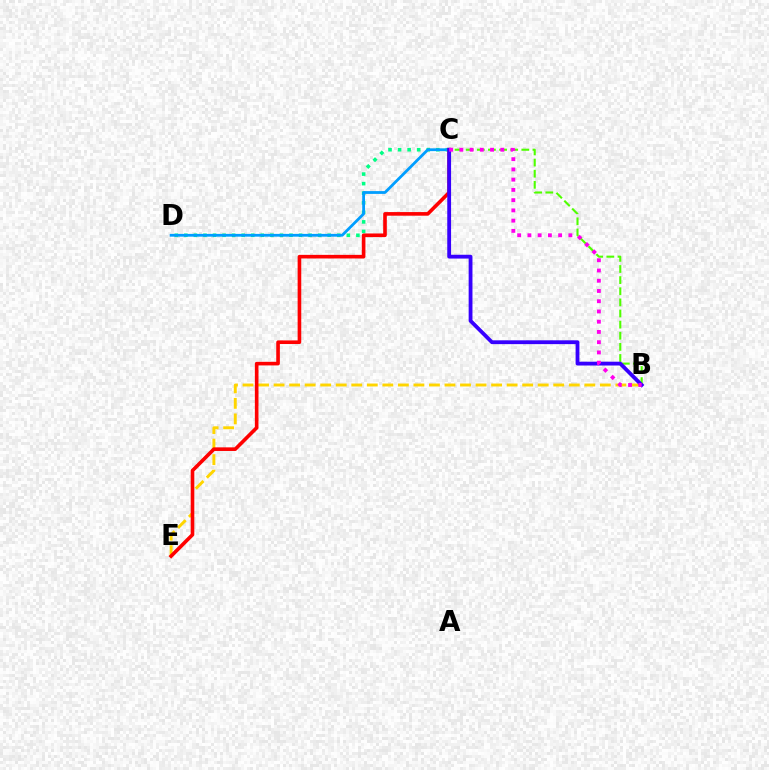{('B', 'E'): [{'color': '#ffd500', 'line_style': 'dashed', 'thickness': 2.11}], ('C', 'D'): [{'color': '#00ff86', 'line_style': 'dotted', 'thickness': 2.6}, {'color': '#009eff', 'line_style': 'solid', 'thickness': 2.01}], ('B', 'C'): [{'color': '#4fff00', 'line_style': 'dashed', 'thickness': 1.51}, {'color': '#3700ff', 'line_style': 'solid', 'thickness': 2.75}, {'color': '#ff00ed', 'line_style': 'dotted', 'thickness': 2.78}], ('C', 'E'): [{'color': '#ff0000', 'line_style': 'solid', 'thickness': 2.61}]}